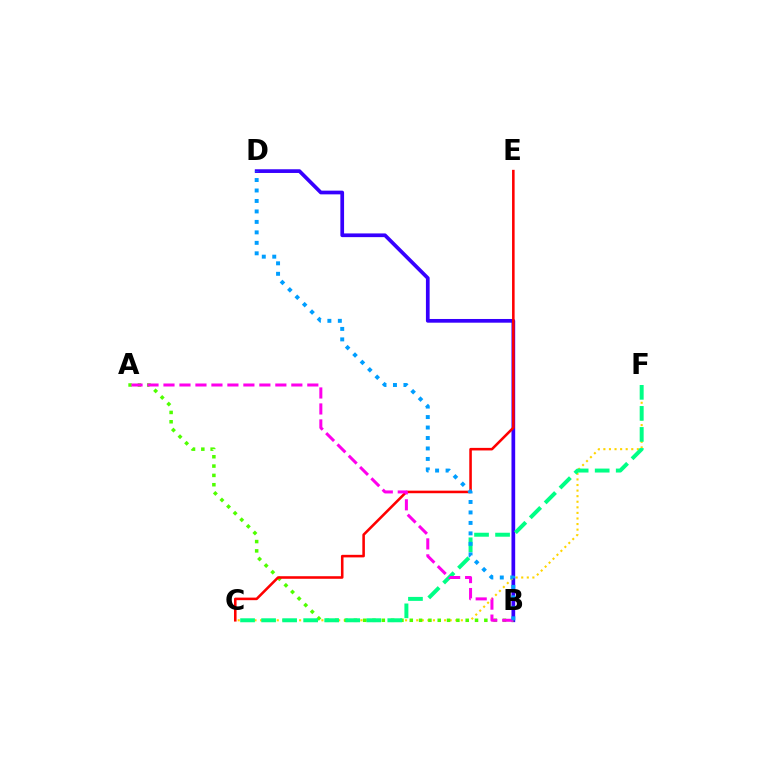{('B', 'D'): [{'color': '#3700ff', 'line_style': 'solid', 'thickness': 2.67}, {'color': '#009eff', 'line_style': 'dotted', 'thickness': 2.84}], ('C', 'F'): [{'color': '#ffd500', 'line_style': 'dotted', 'thickness': 1.52}, {'color': '#00ff86', 'line_style': 'dashed', 'thickness': 2.86}], ('A', 'B'): [{'color': '#4fff00', 'line_style': 'dotted', 'thickness': 2.53}, {'color': '#ff00ed', 'line_style': 'dashed', 'thickness': 2.17}], ('C', 'E'): [{'color': '#ff0000', 'line_style': 'solid', 'thickness': 1.85}]}